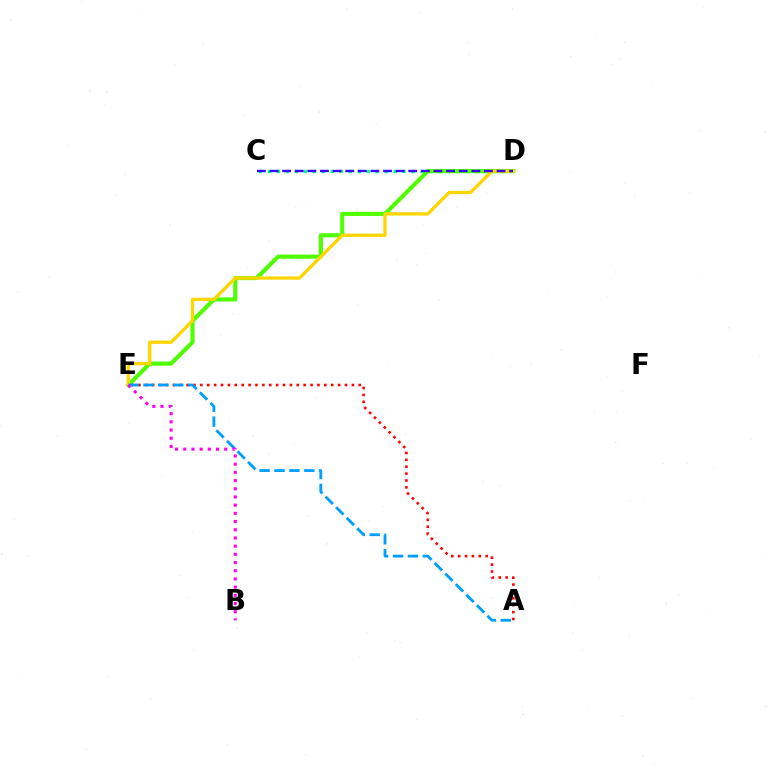{('C', 'D'): [{'color': '#00ff86', 'line_style': 'dotted', 'thickness': 2.44}, {'color': '#3700ff', 'line_style': 'dashed', 'thickness': 1.71}], ('D', 'E'): [{'color': '#4fff00', 'line_style': 'solid', 'thickness': 2.98}, {'color': '#ffd500', 'line_style': 'solid', 'thickness': 2.37}], ('A', 'E'): [{'color': '#ff0000', 'line_style': 'dotted', 'thickness': 1.87}, {'color': '#009eff', 'line_style': 'dashed', 'thickness': 2.03}], ('B', 'E'): [{'color': '#ff00ed', 'line_style': 'dotted', 'thickness': 2.23}]}